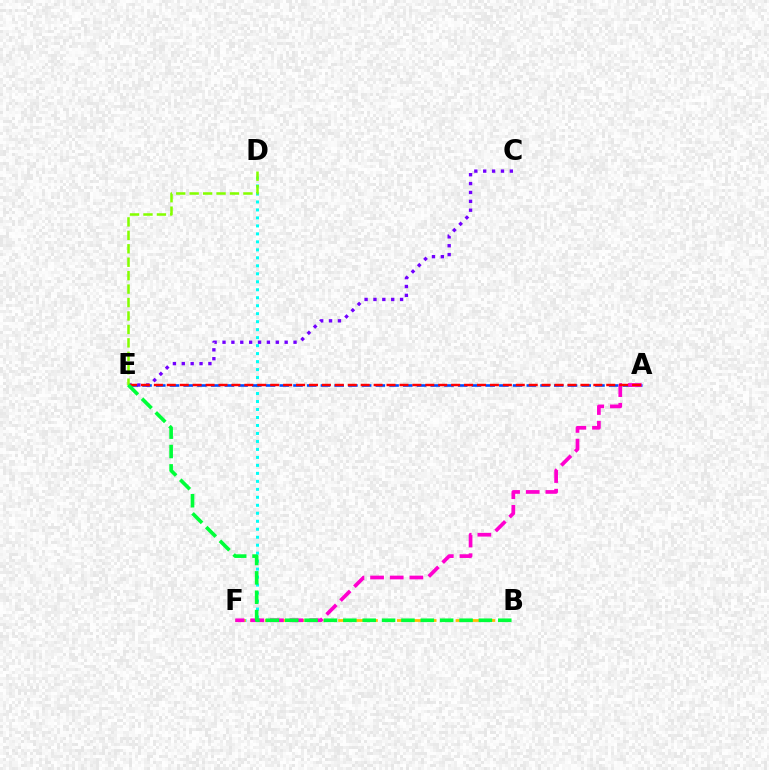{('D', 'F'): [{'color': '#00fff6', 'line_style': 'dotted', 'thickness': 2.17}], ('B', 'F'): [{'color': '#ffbd00', 'line_style': 'dashed', 'thickness': 1.99}], ('A', 'E'): [{'color': '#004bff', 'line_style': 'dashed', 'thickness': 1.86}, {'color': '#ff0000', 'line_style': 'dashed', 'thickness': 1.76}], ('A', 'F'): [{'color': '#ff00cf', 'line_style': 'dashed', 'thickness': 2.67}], ('C', 'E'): [{'color': '#7200ff', 'line_style': 'dotted', 'thickness': 2.41}], ('D', 'E'): [{'color': '#84ff00', 'line_style': 'dashed', 'thickness': 1.83}], ('B', 'E'): [{'color': '#00ff39', 'line_style': 'dashed', 'thickness': 2.63}]}